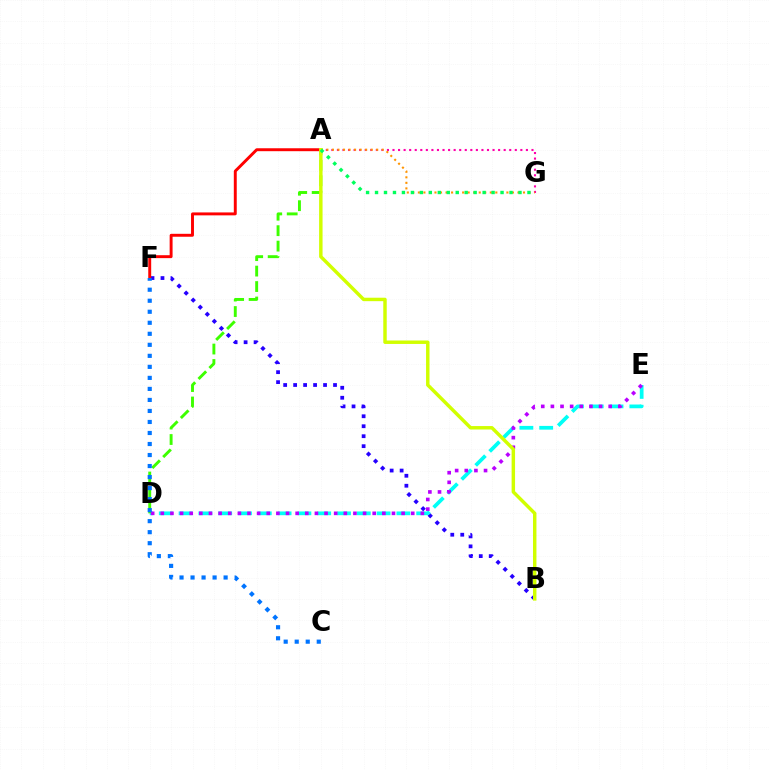{('B', 'F'): [{'color': '#2500ff', 'line_style': 'dotted', 'thickness': 2.71}], ('D', 'E'): [{'color': '#00fff6', 'line_style': 'dashed', 'thickness': 2.69}, {'color': '#b900ff', 'line_style': 'dotted', 'thickness': 2.62}], ('A', 'D'): [{'color': '#3dff00', 'line_style': 'dashed', 'thickness': 2.1}], ('A', 'G'): [{'color': '#ff00ac', 'line_style': 'dotted', 'thickness': 1.51}, {'color': '#ff9400', 'line_style': 'dotted', 'thickness': 1.5}, {'color': '#00ff5c', 'line_style': 'dotted', 'thickness': 2.44}], ('A', 'F'): [{'color': '#ff0000', 'line_style': 'solid', 'thickness': 2.11}], ('C', 'F'): [{'color': '#0074ff', 'line_style': 'dotted', 'thickness': 2.99}], ('A', 'B'): [{'color': '#d1ff00', 'line_style': 'solid', 'thickness': 2.48}]}